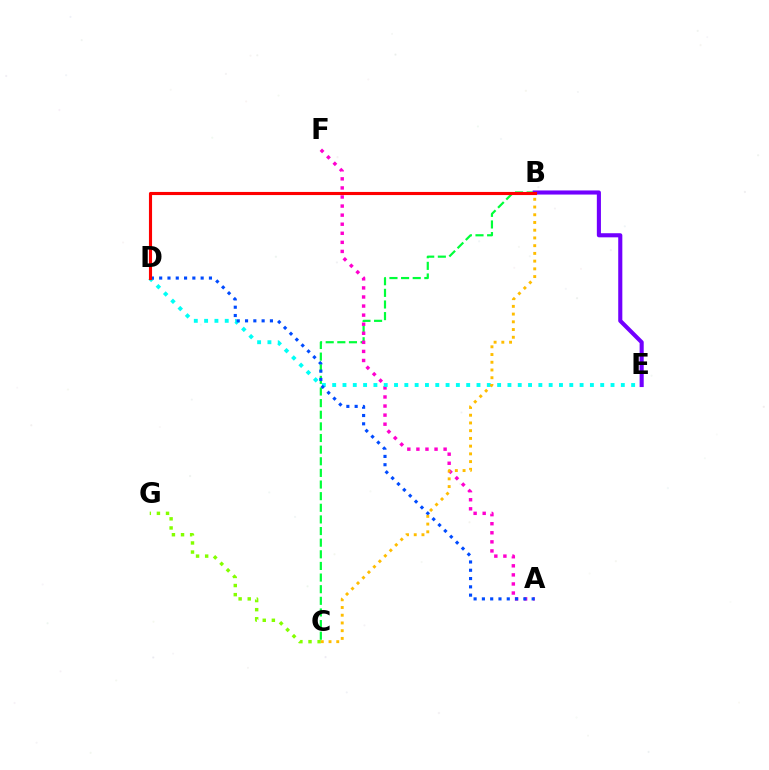{('B', 'C'): [{'color': '#00ff39', 'line_style': 'dashed', 'thickness': 1.58}, {'color': '#ffbd00', 'line_style': 'dotted', 'thickness': 2.1}], ('A', 'F'): [{'color': '#ff00cf', 'line_style': 'dotted', 'thickness': 2.46}], ('D', 'E'): [{'color': '#00fff6', 'line_style': 'dotted', 'thickness': 2.8}], ('C', 'G'): [{'color': '#84ff00', 'line_style': 'dotted', 'thickness': 2.47}], ('B', 'E'): [{'color': '#7200ff', 'line_style': 'solid', 'thickness': 2.95}], ('A', 'D'): [{'color': '#004bff', 'line_style': 'dotted', 'thickness': 2.25}], ('B', 'D'): [{'color': '#ff0000', 'line_style': 'solid', 'thickness': 2.24}]}